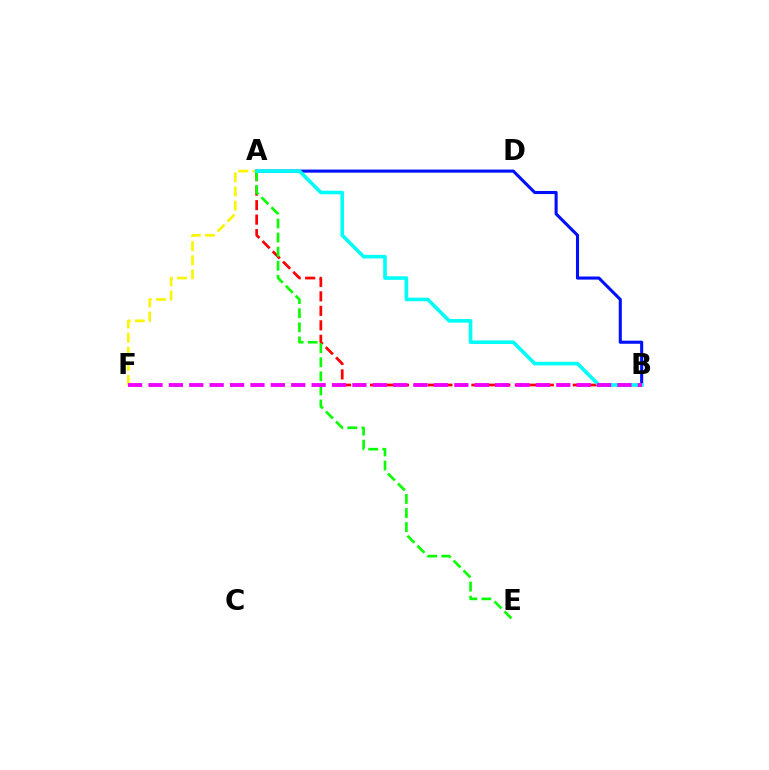{('A', 'B'): [{'color': '#ff0000', 'line_style': 'dashed', 'thickness': 1.97}, {'color': '#0010ff', 'line_style': 'solid', 'thickness': 2.22}, {'color': '#00fff6', 'line_style': 'solid', 'thickness': 2.59}], ('A', 'E'): [{'color': '#08ff00', 'line_style': 'dashed', 'thickness': 1.91}], ('A', 'F'): [{'color': '#fcf500', 'line_style': 'dashed', 'thickness': 1.92}], ('B', 'F'): [{'color': '#ee00ff', 'line_style': 'dashed', 'thickness': 2.77}]}